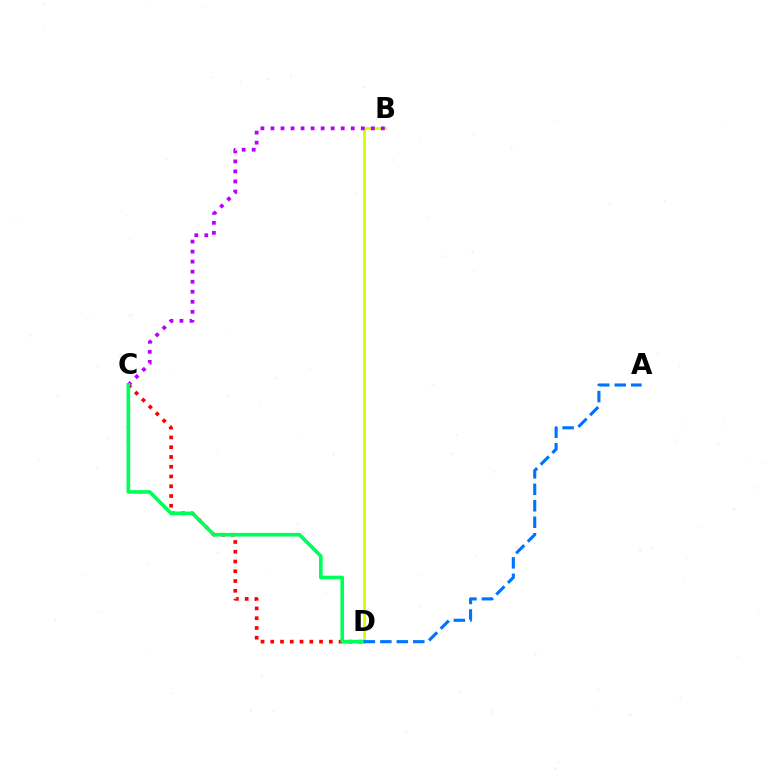{('B', 'D'): [{'color': '#d1ff00', 'line_style': 'solid', 'thickness': 1.99}], ('C', 'D'): [{'color': '#ff0000', 'line_style': 'dotted', 'thickness': 2.65}, {'color': '#00ff5c', 'line_style': 'solid', 'thickness': 2.63}], ('B', 'C'): [{'color': '#b900ff', 'line_style': 'dotted', 'thickness': 2.73}], ('A', 'D'): [{'color': '#0074ff', 'line_style': 'dashed', 'thickness': 2.24}]}